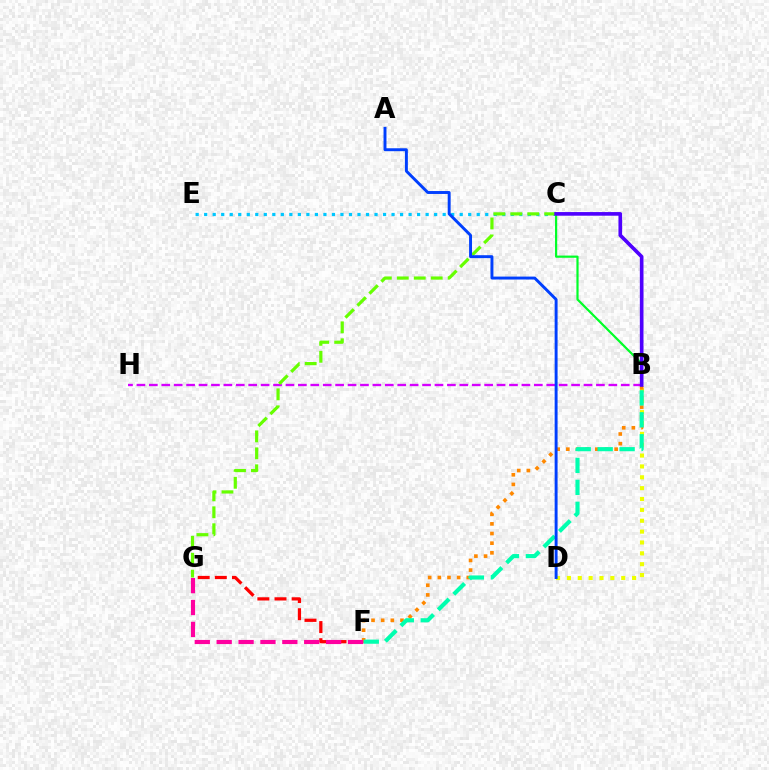{('F', 'G'): [{'color': '#ff0000', 'line_style': 'dashed', 'thickness': 2.33}, {'color': '#ff00a0', 'line_style': 'dashed', 'thickness': 2.97}], ('C', 'E'): [{'color': '#00c7ff', 'line_style': 'dotted', 'thickness': 2.31}], ('B', 'H'): [{'color': '#d600ff', 'line_style': 'dashed', 'thickness': 1.69}], ('B', 'D'): [{'color': '#eeff00', 'line_style': 'dotted', 'thickness': 2.95}], ('B', 'C'): [{'color': '#00ff27', 'line_style': 'solid', 'thickness': 1.58}, {'color': '#4f00ff', 'line_style': 'solid', 'thickness': 2.63}], ('B', 'F'): [{'color': '#ff8800', 'line_style': 'dotted', 'thickness': 2.62}, {'color': '#00ffaf', 'line_style': 'dashed', 'thickness': 2.98}], ('C', 'G'): [{'color': '#66ff00', 'line_style': 'dashed', 'thickness': 2.3}], ('A', 'D'): [{'color': '#003fff', 'line_style': 'solid', 'thickness': 2.11}]}